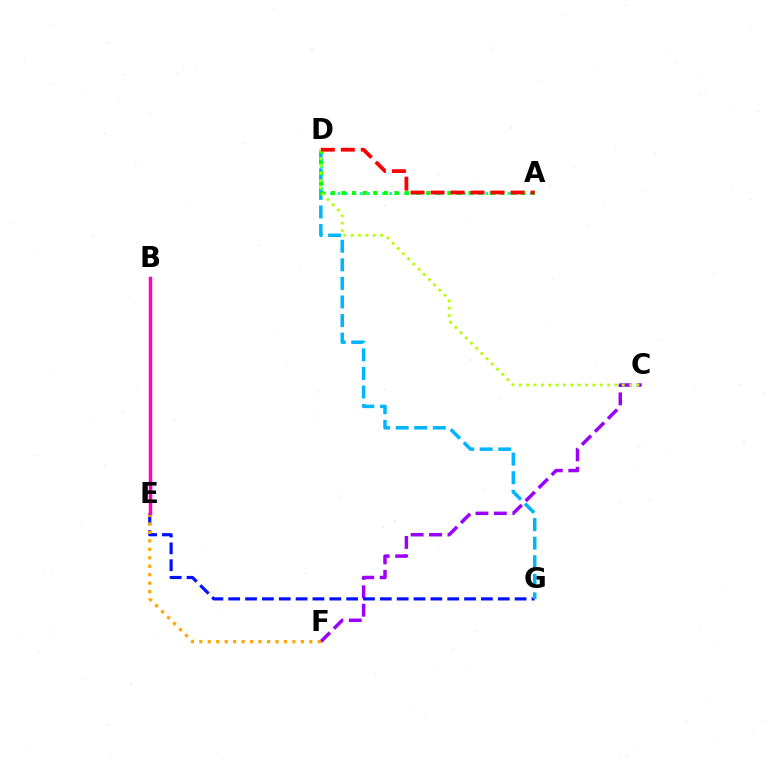{('C', 'F'): [{'color': '#9b00ff', 'line_style': 'dashed', 'thickness': 2.5}], ('E', 'G'): [{'color': '#0010ff', 'line_style': 'dashed', 'thickness': 2.29}], ('D', 'G'): [{'color': '#00b5ff', 'line_style': 'dashed', 'thickness': 2.52}], ('E', 'F'): [{'color': '#ffa500', 'line_style': 'dotted', 'thickness': 2.3}], ('A', 'D'): [{'color': '#00ff9d', 'line_style': 'dotted', 'thickness': 2.01}, {'color': '#08ff00', 'line_style': 'dotted', 'thickness': 2.87}, {'color': '#ff0000', 'line_style': 'dashed', 'thickness': 2.72}], ('C', 'D'): [{'color': '#b3ff00', 'line_style': 'dotted', 'thickness': 2.0}], ('B', 'E'): [{'color': '#ff00bd', 'line_style': 'solid', 'thickness': 2.49}]}